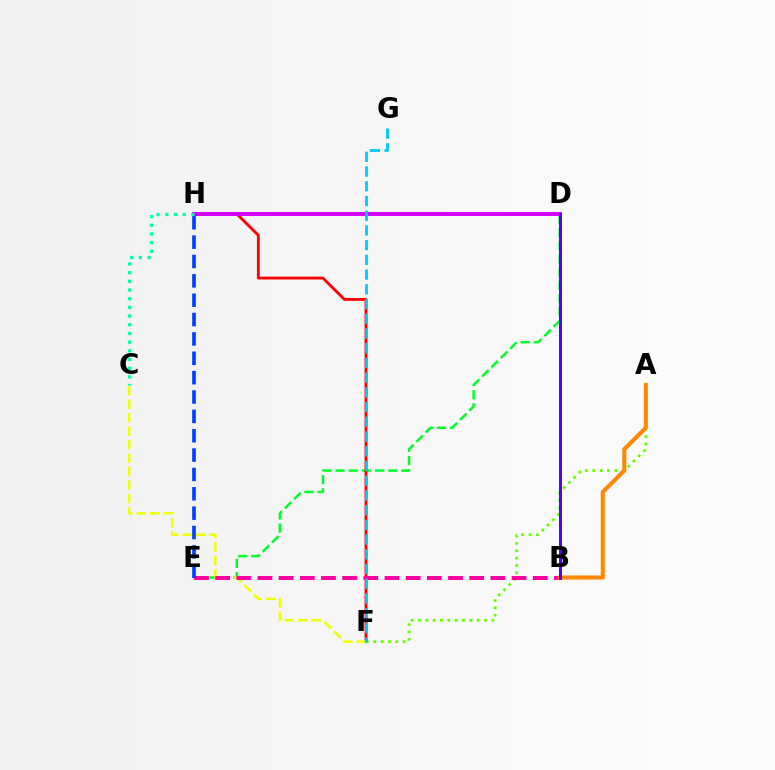{('D', 'E'): [{'color': '#00ff27', 'line_style': 'dashed', 'thickness': 1.79}], ('F', 'H'): [{'color': '#ff0000', 'line_style': 'solid', 'thickness': 2.04}], ('A', 'F'): [{'color': '#66ff00', 'line_style': 'dotted', 'thickness': 2.0}], ('D', 'H'): [{'color': '#d600ff', 'line_style': 'solid', 'thickness': 2.85}], ('C', 'F'): [{'color': '#eeff00', 'line_style': 'dashed', 'thickness': 1.83}], ('B', 'E'): [{'color': '#ff00a0', 'line_style': 'dashed', 'thickness': 2.88}], ('E', 'H'): [{'color': '#003fff', 'line_style': 'dashed', 'thickness': 2.63}], ('F', 'G'): [{'color': '#00c7ff', 'line_style': 'dashed', 'thickness': 2.0}], ('C', 'H'): [{'color': '#00ffaf', 'line_style': 'dotted', 'thickness': 2.36}], ('A', 'B'): [{'color': '#ff8800', 'line_style': 'solid', 'thickness': 2.95}], ('B', 'D'): [{'color': '#4f00ff', 'line_style': 'solid', 'thickness': 2.14}]}